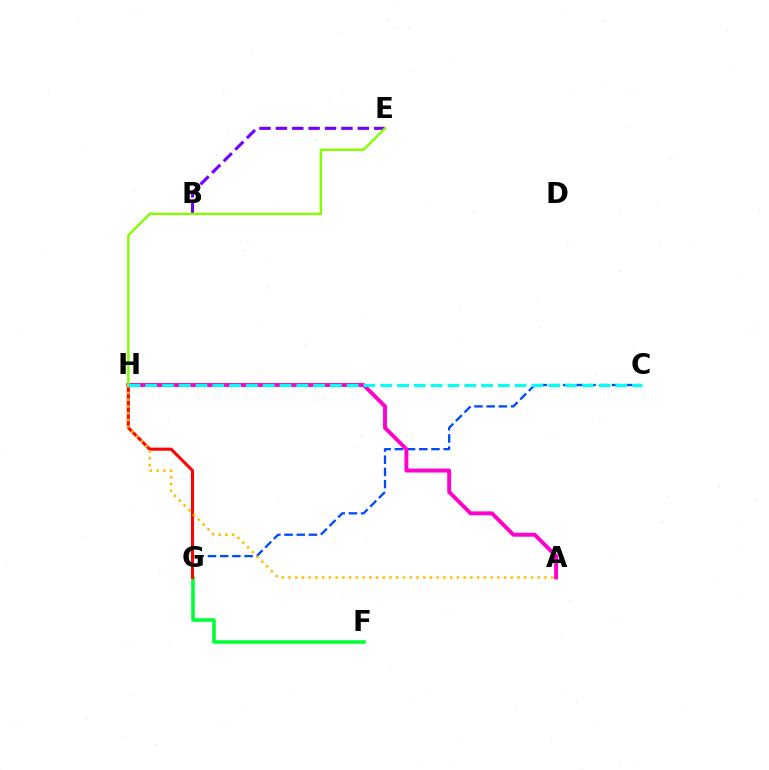{('C', 'G'): [{'color': '#004bff', 'line_style': 'dashed', 'thickness': 1.66}], ('A', 'H'): [{'color': '#ff00cf', 'line_style': 'solid', 'thickness': 2.82}, {'color': '#ffbd00', 'line_style': 'dotted', 'thickness': 1.83}], ('F', 'G'): [{'color': '#00ff39', 'line_style': 'solid', 'thickness': 2.57}], ('G', 'H'): [{'color': '#ff0000', 'line_style': 'solid', 'thickness': 2.2}], ('B', 'E'): [{'color': '#7200ff', 'line_style': 'dashed', 'thickness': 2.23}], ('E', 'H'): [{'color': '#84ff00', 'line_style': 'solid', 'thickness': 1.74}], ('C', 'H'): [{'color': '#00fff6', 'line_style': 'dashed', 'thickness': 2.28}]}